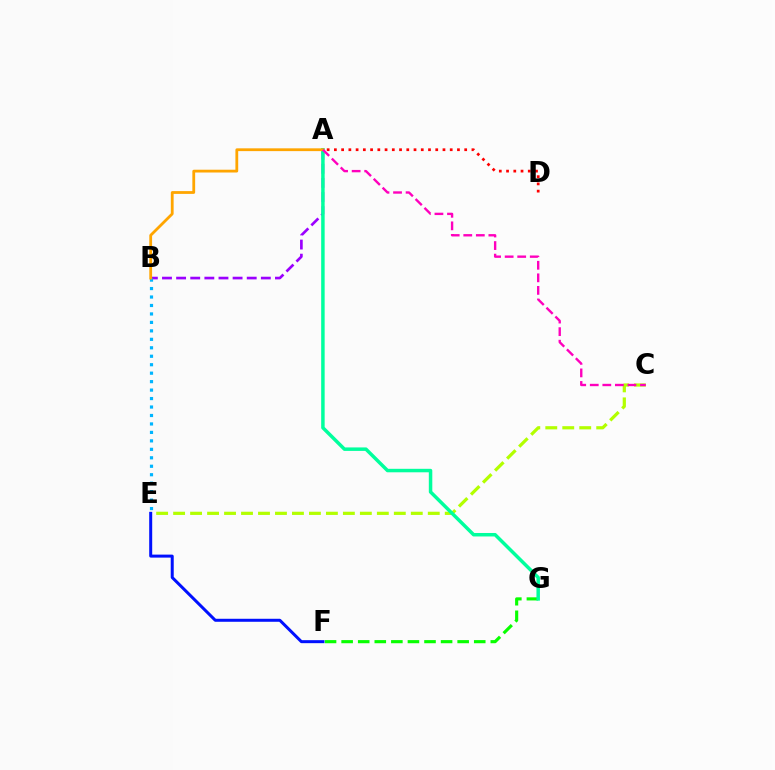{('A', 'D'): [{'color': '#ff0000', 'line_style': 'dotted', 'thickness': 1.97}], ('F', 'G'): [{'color': '#08ff00', 'line_style': 'dashed', 'thickness': 2.25}], ('A', 'B'): [{'color': '#9b00ff', 'line_style': 'dashed', 'thickness': 1.92}, {'color': '#ffa500', 'line_style': 'solid', 'thickness': 2.01}], ('C', 'E'): [{'color': '#b3ff00', 'line_style': 'dashed', 'thickness': 2.31}], ('A', 'G'): [{'color': '#00ff9d', 'line_style': 'solid', 'thickness': 2.51}], ('B', 'E'): [{'color': '#00b5ff', 'line_style': 'dotted', 'thickness': 2.3}], ('E', 'F'): [{'color': '#0010ff', 'line_style': 'solid', 'thickness': 2.16}], ('A', 'C'): [{'color': '#ff00bd', 'line_style': 'dashed', 'thickness': 1.71}]}